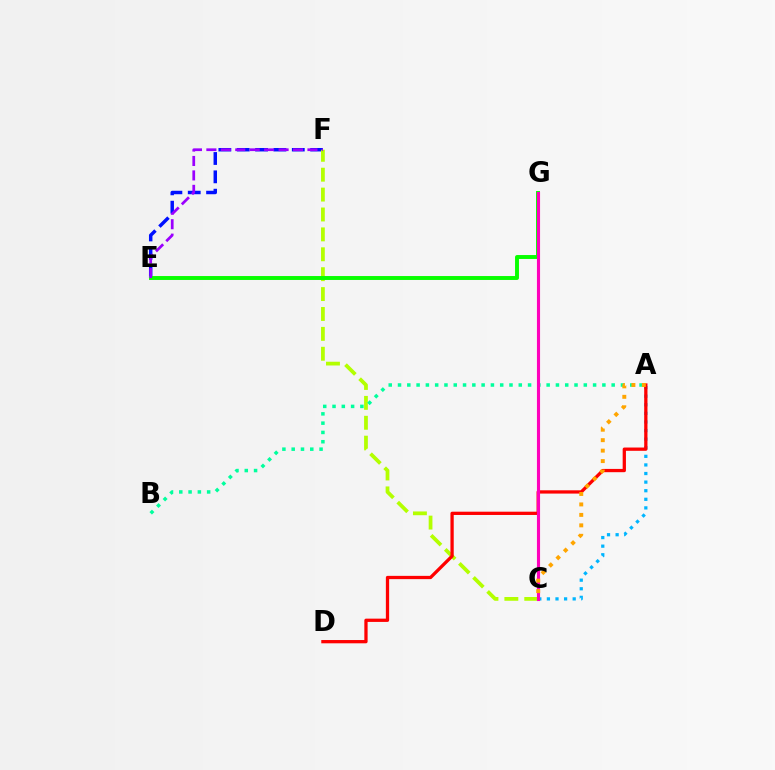{('E', 'F'): [{'color': '#0010ff', 'line_style': 'dashed', 'thickness': 2.49}, {'color': '#9b00ff', 'line_style': 'dashed', 'thickness': 1.96}], ('C', 'F'): [{'color': '#b3ff00', 'line_style': 'dashed', 'thickness': 2.7}], ('E', 'G'): [{'color': '#08ff00', 'line_style': 'solid', 'thickness': 2.82}], ('A', 'C'): [{'color': '#00b5ff', 'line_style': 'dotted', 'thickness': 2.33}, {'color': '#ffa500', 'line_style': 'dotted', 'thickness': 2.84}], ('A', 'B'): [{'color': '#00ff9d', 'line_style': 'dotted', 'thickness': 2.52}], ('A', 'D'): [{'color': '#ff0000', 'line_style': 'solid', 'thickness': 2.36}], ('C', 'G'): [{'color': '#ff00bd', 'line_style': 'solid', 'thickness': 2.25}]}